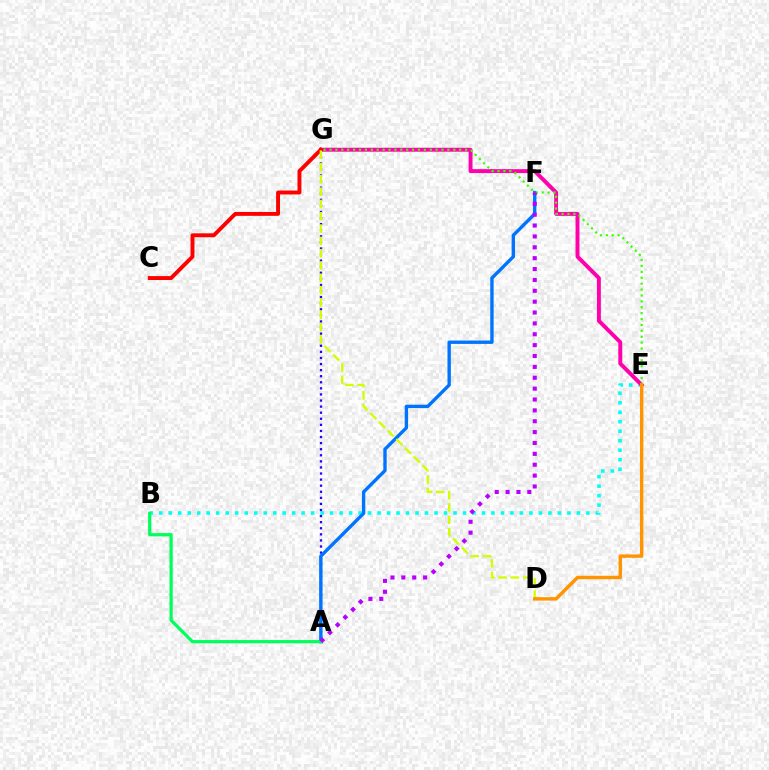{('B', 'E'): [{'color': '#00fff6', 'line_style': 'dotted', 'thickness': 2.58}], ('A', 'G'): [{'color': '#2500ff', 'line_style': 'dotted', 'thickness': 1.65}], ('E', 'G'): [{'color': '#ff00ac', 'line_style': 'solid', 'thickness': 2.82}, {'color': '#3dff00', 'line_style': 'dotted', 'thickness': 1.6}], ('A', 'F'): [{'color': '#0074ff', 'line_style': 'solid', 'thickness': 2.43}, {'color': '#b900ff', 'line_style': 'dotted', 'thickness': 2.95}], ('A', 'B'): [{'color': '#00ff5c', 'line_style': 'solid', 'thickness': 2.32}], ('C', 'G'): [{'color': '#ff0000', 'line_style': 'solid', 'thickness': 2.82}], ('D', 'G'): [{'color': '#d1ff00', 'line_style': 'dashed', 'thickness': 1.67}], ('D', 'E'): [{'color': '#ff9400', 'line_style': 'solid', 'thickness': 2.45}]}